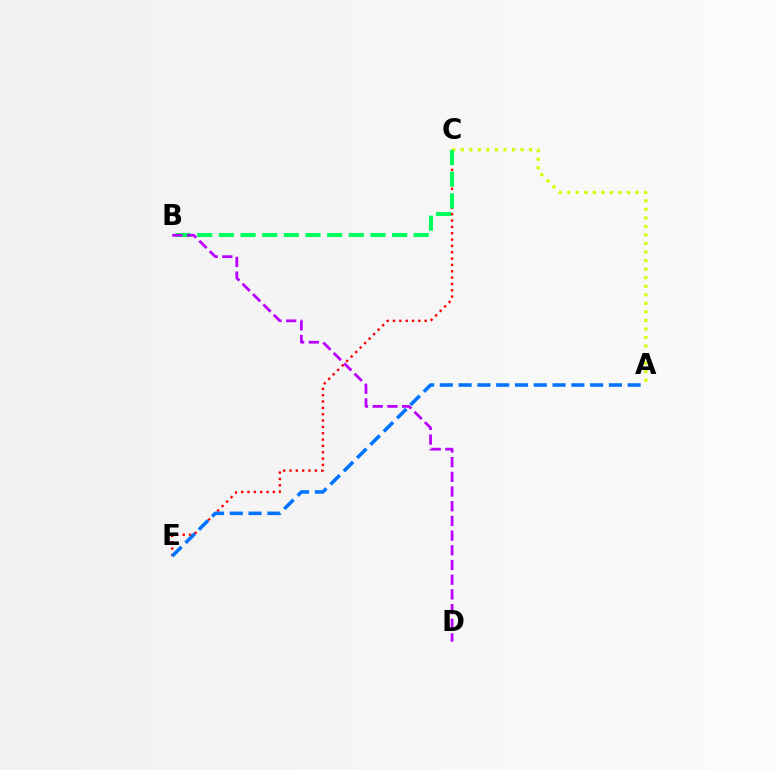{('C', 'E'): [{'color': '#ff0000', 'line_style': 'dotted', 'thickness': 1.72}], ('A', 'E'): [{'color': '#0074ff', 'line_style': 'dashed', 'thickness': 2.55}], ('A', 'C'): [{'color': '#d1ff00', 'line_style': 'dotted', 'thickness': 2.32}], ('B', 'C'): [{'color': '#00ff5c', 'line_style': 'dashed', 'thickness': 2.94}], ('B', 'D'): [{'color': '#b900ff', 'line_style': 'dashed', 'thickness': 2.0}]}